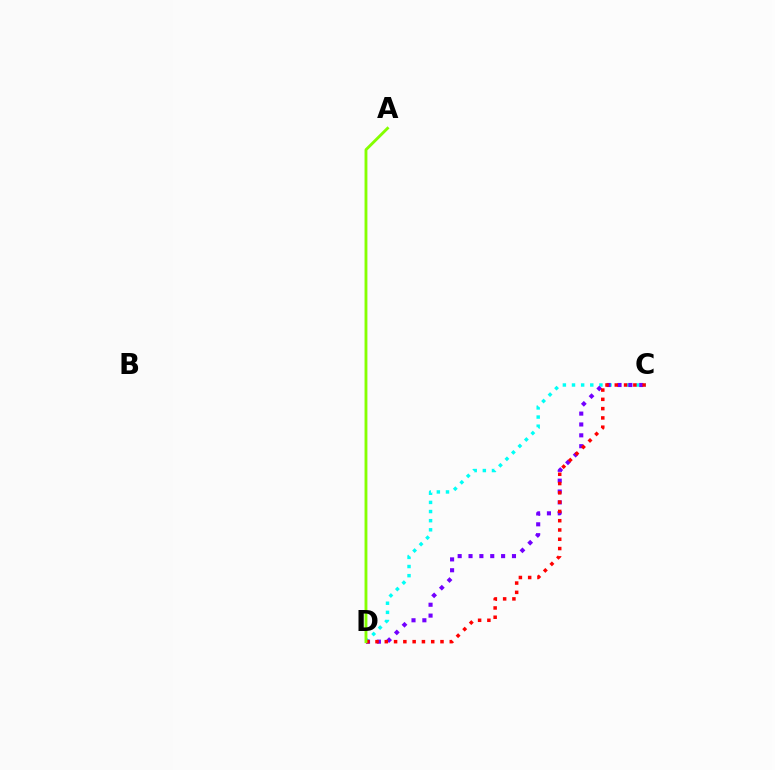{('C', 'D'): [{'color': '#00fff6', 'line_style': 'dotted', 'thickness': 2.48}, {'color': '#7200ff', 'line_style': 'dotted', 'thickness': 2.95}, {'color': '#ff0000', 'line_style': 'dotted', 'thickness': 2.52}], ('A', 'D'): [{'color': '#84ff00', 'line_style': 'solid', 'thickness': 2.06}]}